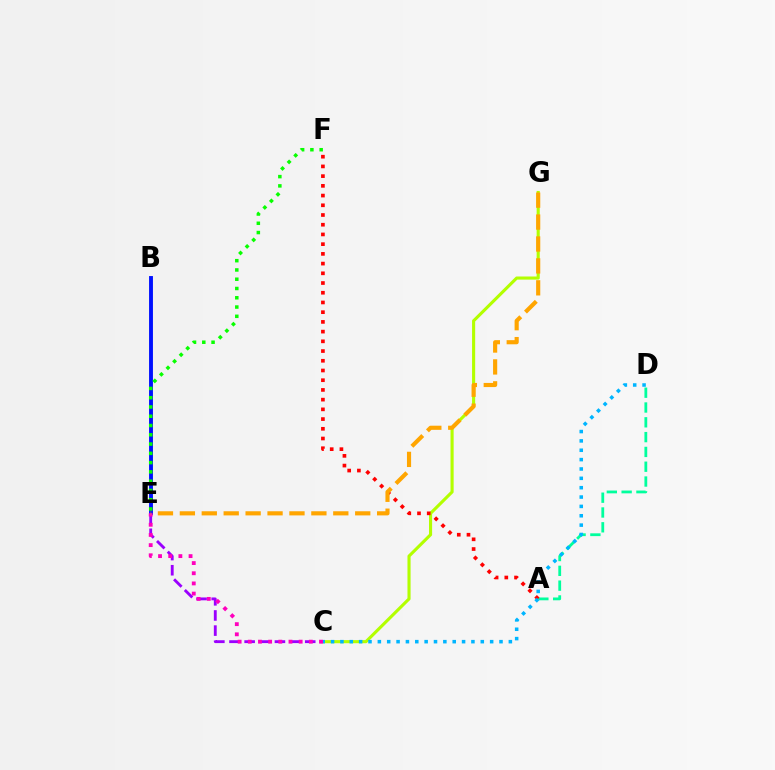{('A', 'D'): [{'color': '#00ff9d', 'line_style': 'dashed', 'thickness': 2.01}], ('C', 'G'): [{'color': '#b3ff00', 'line_style': 'solid', 'thickness': 2.24}], ('B', 'E'): [{'color': '#0010ff', 'line_style': 'solid', 'thickness': 2.79}], ('A', 'F'): [{'color': '#ff0000', 'line_style': 'dotted', 'thickness': 2.64}], ('C', 'E'): [{'color': '#9b00ff', 'line_style': 'dashed', 'thickness': 2.06}, {'color': '#ff00bd', 'line_style': 'dotted', 'thickness': 2.76}], ('E', 'F'): [{'color': '#08ff00', 'line_style': 'dotted', 'thickness': 2.52}], ('C', 'D'): [{'color': '#00b5ff', 'line_style': 'dotted', 'thickness': 2.54}], ('E', 'G'): [{'color': '#ffa500', 'line_style': 'dashed', 'thickness': 2.98}]}